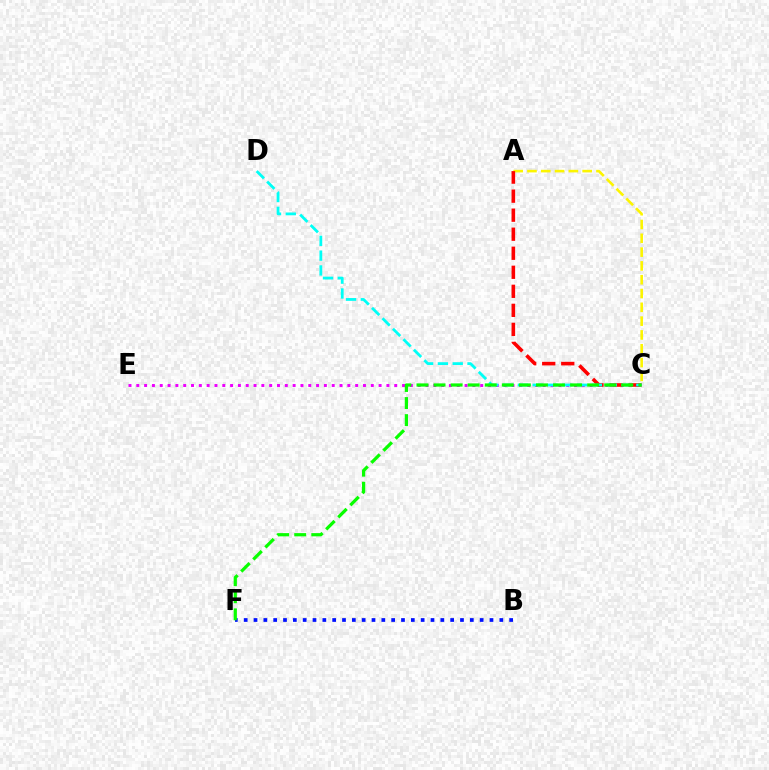{('C', 'E'): [{'color': '#ee00ff', 'line_style': 'dotted', 'thickness': 2.12}], ('A', 'C'): [{'color': '#fcf500', 'line_style': 'dashed', 'thickness': 1.88}, {'color': '#ff0000', 'line_style': 'dashed', 'thickness': 2.59}], ('C', 'D'): [{'color': '#00fff6', 'line_style': 'dashed', 'thickness': 2.01}], ('B', 'F'): [{'color': '#0010ff', 'line_style': 'dotted', 'thickness': 2.67}], ('C', 'F'): [{'color': '#08ff00', 'line_style': 'dashed', 'thickness': 2.32}]}